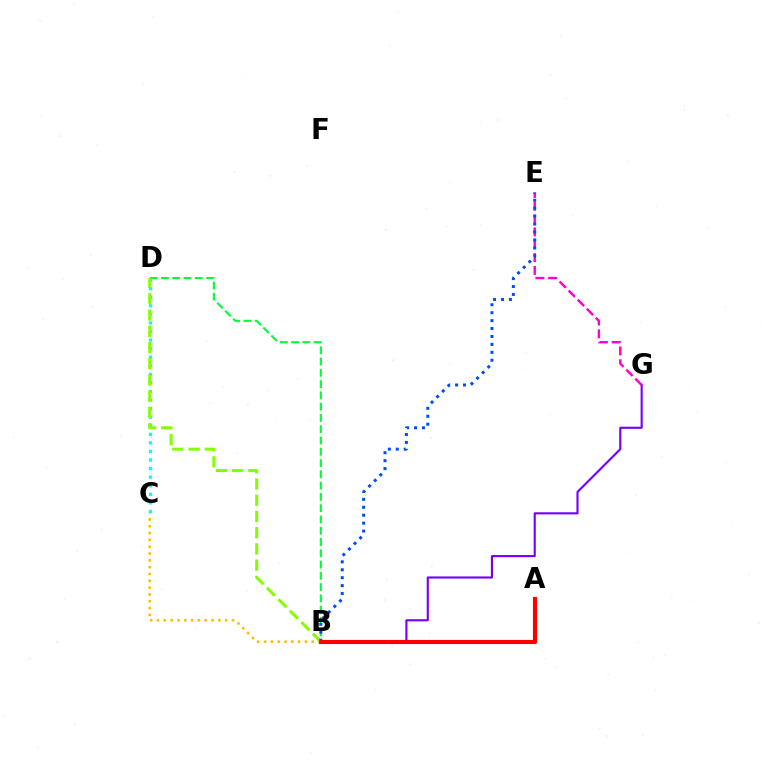{('B', 'C'): [{'color': '#ffbd00', 'line_style': 'dotted', 'thickness': 1.85}], ('B', 'G'): [{'color': '#7200ff', 'line_style': 'solid', 'thickness': 1.52}], ('B', 'D'): [{'color': '#00ff39', 'line_style': 'dashed', 'thickness': 1.53}, {'color': '#84ff00', 'line_style': 'dashed', 'thickness': 2.21}], ('E', 'G'): [{'color': '#ff00cf', 'line_style': 'dashed', 'thickness': 1.74}], ('C', 'D'): [{'color': '#00fff6', 'line_style': 'dotted', 'thickness': 2.33}], ('B', 'E'): [{'color': '#004bff', 'line_style': 'dotted', 'thickness': 2.15}], ('A', 'B'): [{'color': '#ff0000', 'line_style': 'solid', 'thickness': 2.98}]}